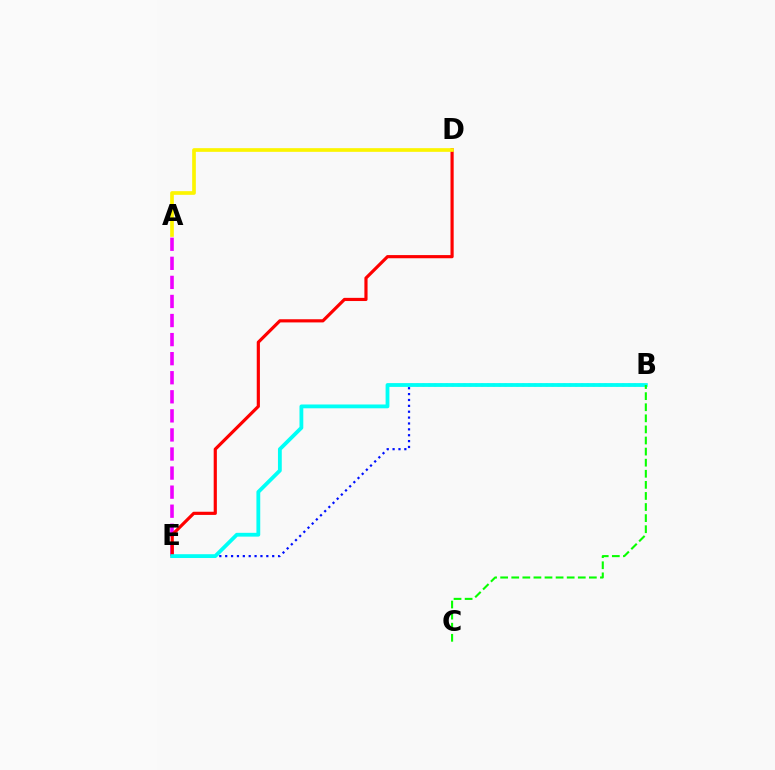{('A', 'E'): [{'color': '#ee00ff', 'line_style': 'dashed', 'thickness': 2.59}], ('D', 'E'): [{'color': '#ff0000', 'line_style': 'solid', 'thickness': 2.28}], ('A', 'D'): [{'color': '#fcf500', 'line_style': 'solid', 'thickness': 2.65}], ('B', 'E'): [{'color': '#0010ff', 'line_style': 'dotted', 'thickness': 1.6}, {'color': '#00fff6', 'line_style': 'solid', 'thickness': 2.74}], ('B', 'C'): [{'color': '#08ff00', 'line_style': 'dashed', 'thickness': 1.51}]}